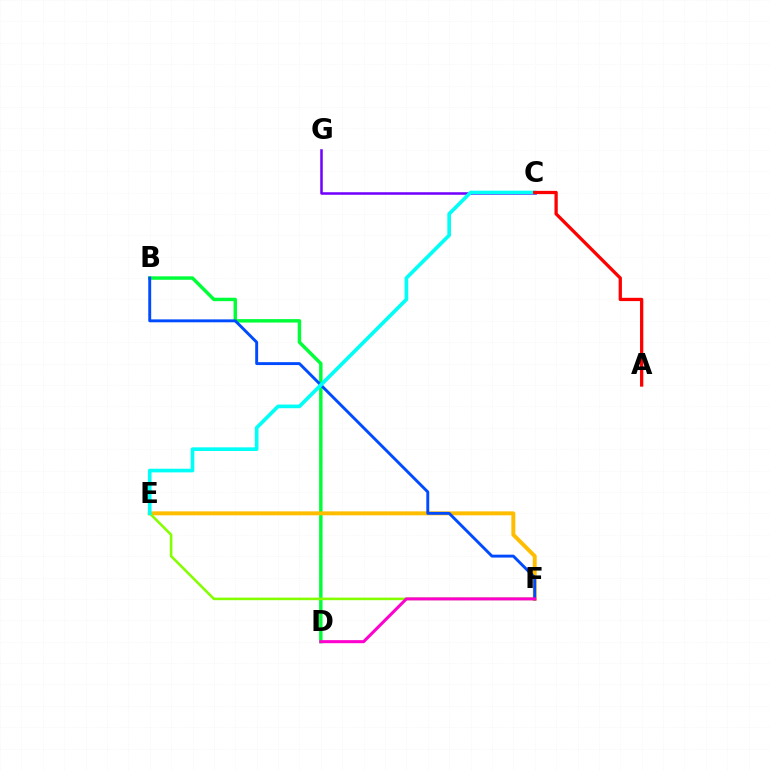{('B', 'D'): [{'color': '#00ff39', 'line_style': 'solid', 'thickness': 2.48}], ('E', 'F'): [{'color': '#ffbd00', 'line_style': 'solid', 'thickness': 2.84}, {'color': '#84ff00', 'line_style': 'solid', 'thickness': 1.85}], ('B', 'F'): [{'color': '#004bff', 'line_style': 'solid', 'thickness': 2.1}], ('C', 'G'): [{'color': '#7200ff', 'line_style': 'solid', 'thickness': 1.82}], ('C', 'E'): [{'color': '#00fff6', 'line_style': 'solid', 'thickness': 2.63}], ('A', 'C'): [{'color': '#ff0000', 'line_style': 'solid', 'thickness': 2.36}], ('D', 'F'): [{'color': '#ff00cf', 'line_style': 'solid', 'thickness': 2.18}]}